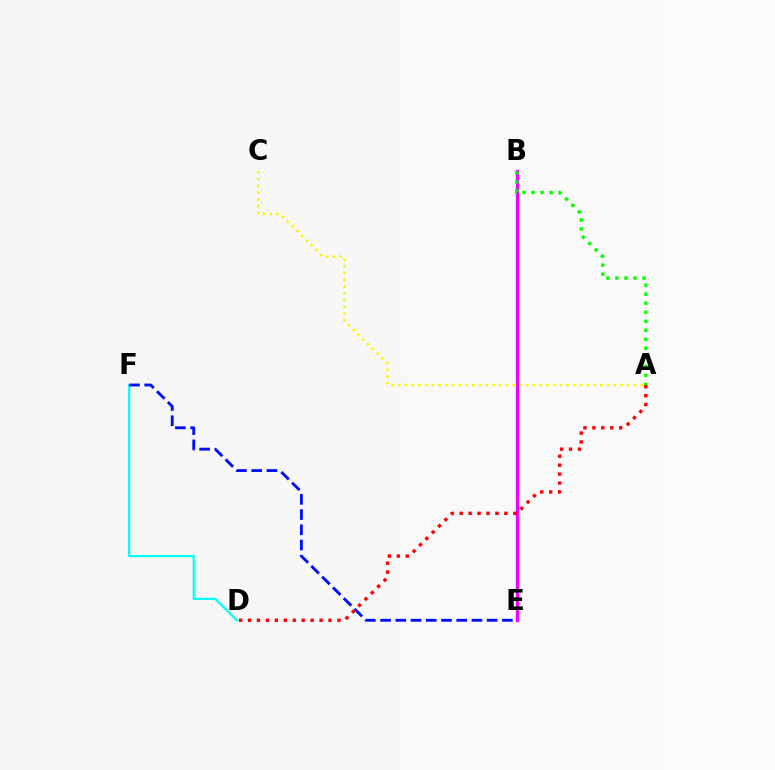{('B', 'E'): [{'color': '#ee00ff', 'line_style': 'solid', 'thickness': 2.33}], ('A', 'B'): [{'color': '#08ff00', 'line_style': 'dotted', 'thickness': 2.45}], ('A', 'C'): [{'color': '#fcf500', 'line_style': 'dotted', 'thickness': 1.83}], ('D', 'F'): [{'color': '#00fff6', 'line_style': 'solid', 'thickness': 1.58}], ('E', 'F'): [{'color': '#0010ff', 'line_style': 'dashed', 'thickness': 2.07}], ('A', 'D'): [{'color': '#ff0000', 'line_style': 'dotted', 'thickness': 2.43}]}